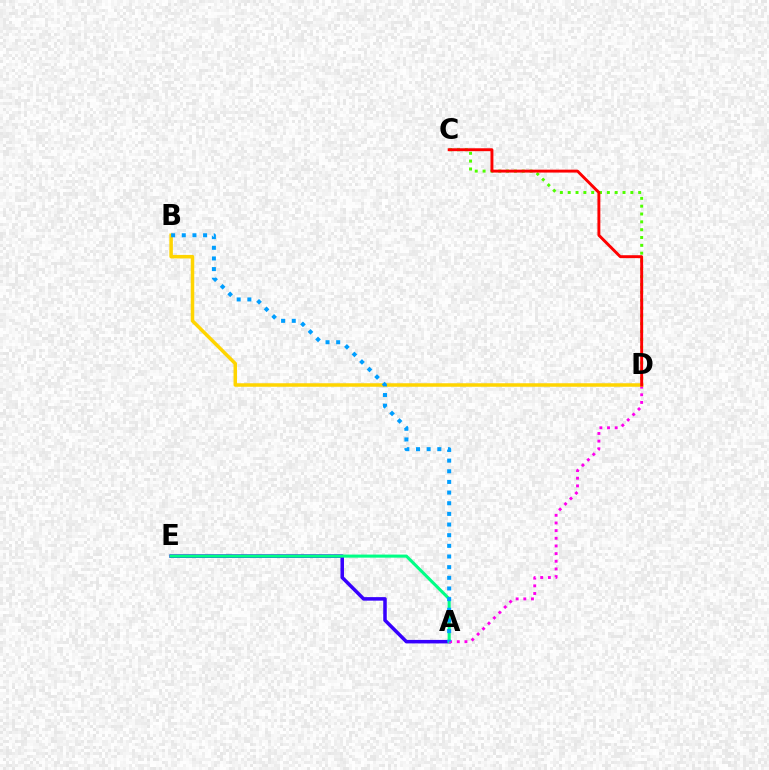{('C', 'D'): [{'color': '#4fff00', 'line_style': 'dotted', 'thickness': 2.13}, {'color': '#ff0000', 'line_style': 'solid', 'thickness': 2.09}], ('A', 'E'): [{'color': '#3700ff', 'line_style': 'solid', 'thickness': 2.54}, {'color': '#00ff86', 'line_style': 'solid', 'thickness': 2.21}], ('A', 'D'): [{'color': '#ff00ed', 'line_style': 'dotted', 'thickness': 2.08}], ('B', 'D'): [{'color': '#ffd500', 'line_style': 'solid', 'thickness': 2.53}], ('A', 'B'): [{'color': '#009eff', 'line_style': 'dotted', 'thickness': 2.89}]}